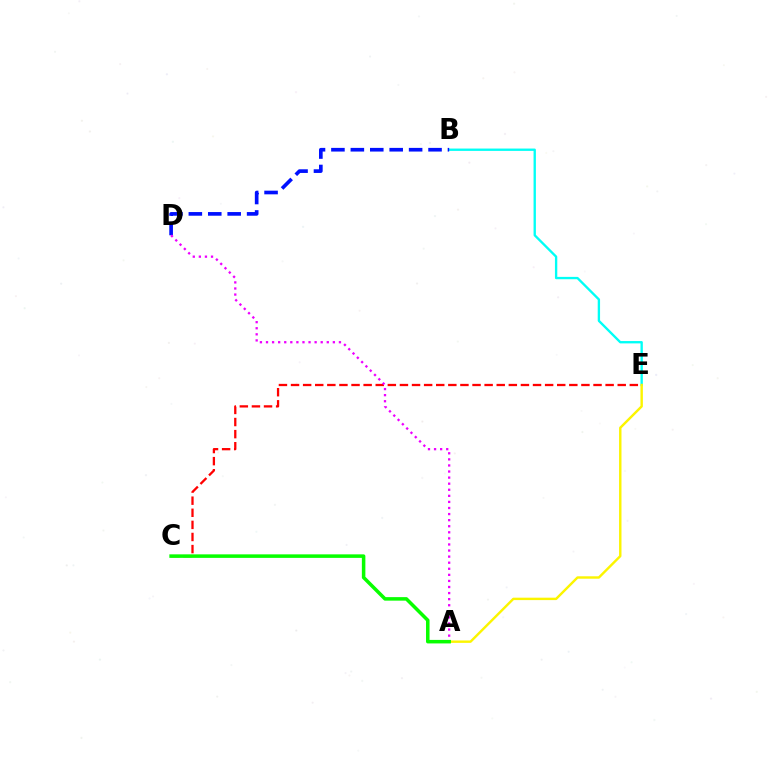{('B', 'E'): [{'color': '#00fff6', 'line_style': 'solid', 'thickness': 1.69}], ('B', 'D'): [{'color': '#0010ff', 'line_style': 'dashed', 'thickness': 2.64}], ('C', 'E'): [{'color': '#ff0000', 'line_style': 'dashed', 'thickness': 1.64}], ('A', 'E'): [{'color': '#fcf500', 'line_style': 'solid', 'thickness': 1.74}], ('A', 'D'): [{'color': '#ee00ff', 'line_style': 'dotted', 'thickness': 1.65}], ('A', 'C'): [{'color': '#08ff00', 'line_style': 'solid', 'thickness': 2.54}]}